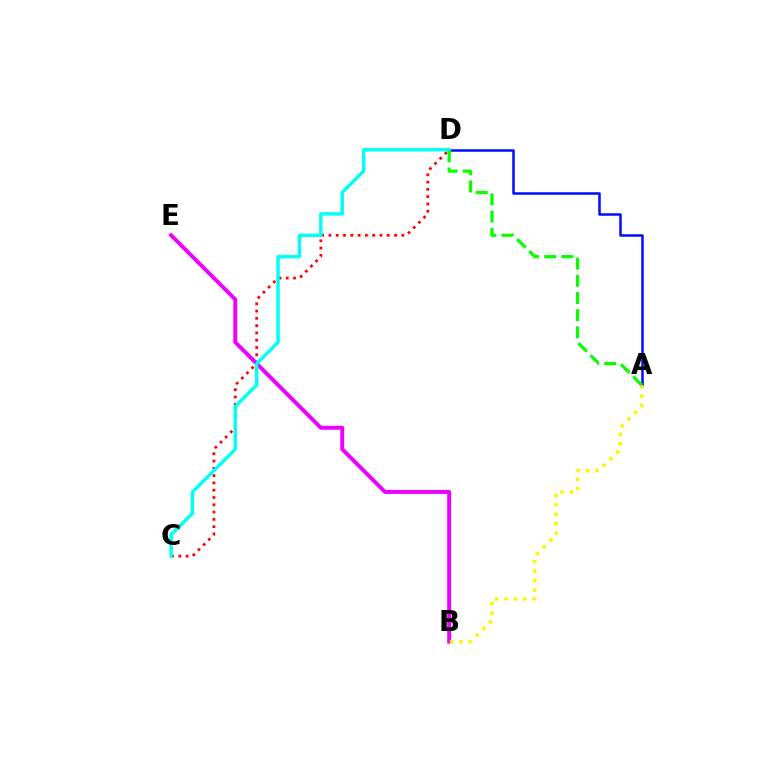{('C', 'D'): [{'color': '#ff0000', 'line_style': 'dotted', 'thickness': 1.98}, {'color': '#00fff6', 'line_style': 'solid', 'thickness': 2.48}], ('B', 'E'): [{'color': '#ee00ff', 'line_style': 'solid', 'thickness': 2.84}], ('A', 'D'): [{'color': '#0010ff', 'line_style': 'solid', 'thickness': 1.82}, {'color': '#08ff00', 'line_style': 'dashed', 'thickness': 2.33}], ('A', 'B'): [{'color': '#fcf500', 'line_style': 'dotted', 'thickness': 2.55}]}